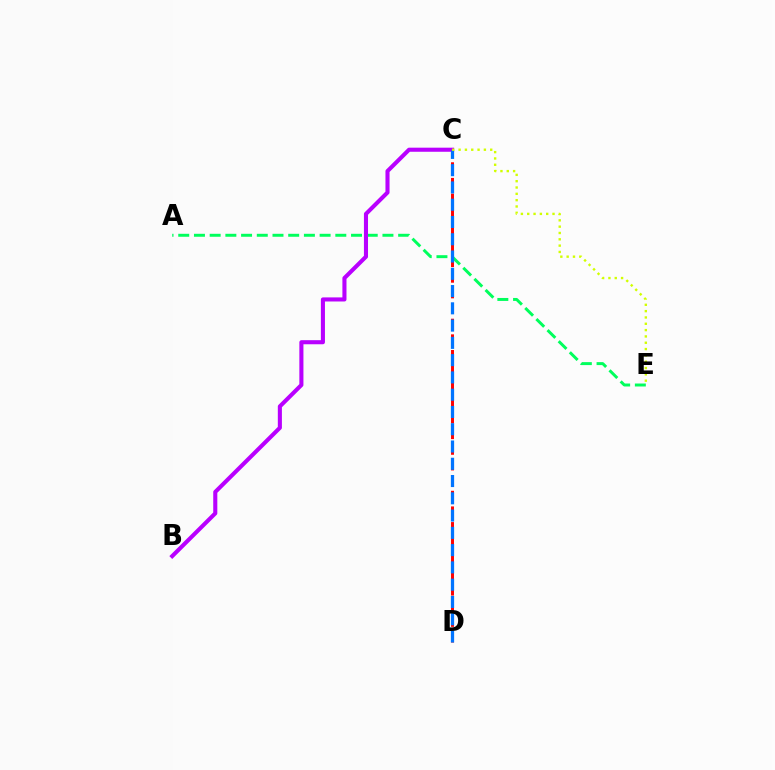{('C', 'D'): [{'color': '#ff0000', 'line_style': 'dashed', 'thickness': 2.13}, {'color': '#0074ff', 'line_style': 'dashed', 'thickness': 2.35}], ('A', 'E'): [{'color': '#00ff5c', 'line_style': 'dashed', 'thickness': 2.13}], ('B', 'C'): [{'color': '#b900ff', 'line_style': 'solid', 'thickness': 2.94}], ('C', 'E'): [{'color': '#d1ff00', 'line_style': 'dotted', 'thickness': 1.72}]}